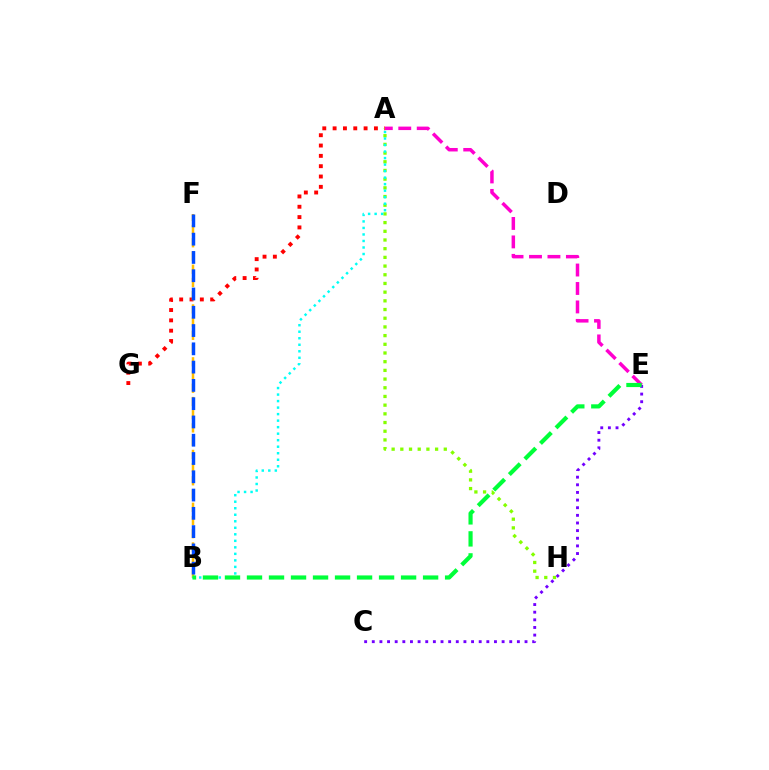{('A', 'G'): [{'color': '#ff0000', 'line_style': 'dotted', 'thickness': 2.81}], ('A', 'H'): [{'color': '#84ff00', 'line_style': 'dotted', 'thickness': 2.36}], ('B', 'F'): [{'color': '#ffbd00', 'line_style': 'dashed', 'thickness': 1.8}, {'color': '#004bff', 'line_style': 'dashed', 'thickness': 2.48}], ('A', 'B'): [{'color': '#00fff6', 'line_style': 'dotted', 'thickness': 1.77}], ('C', 'E'): [{'color': '#7200ff', 'line_style': 'dotted', 'thickness': 2.07}], ('A', 'E'): [{'color': '#ff00cf', 'line_style': 'dashed', 'thickness': 2.51}], ('B', 'E'): [{'color': '#00ff39', 'line_style': 'dashed', 'thickness': 2.99}]}